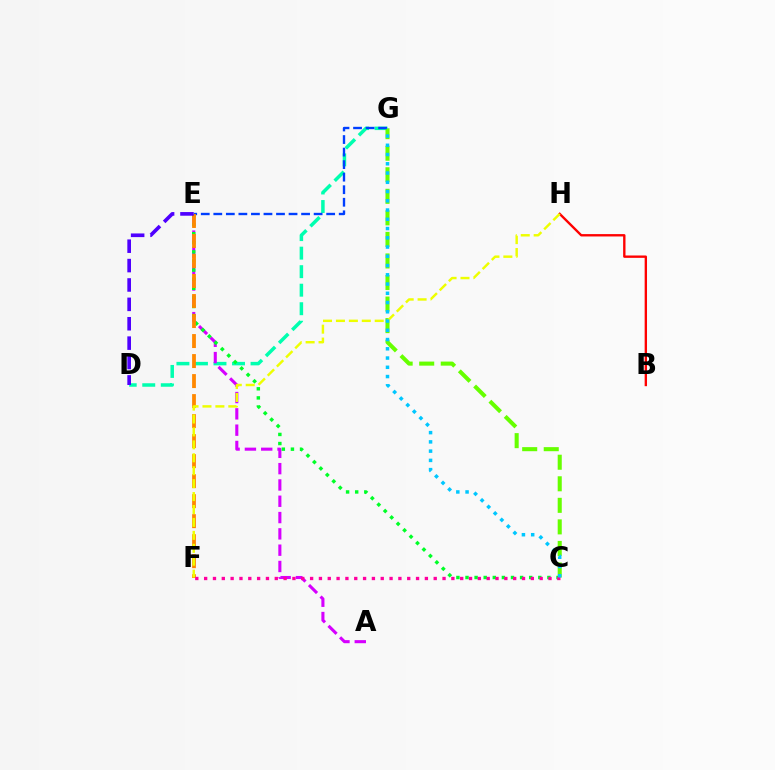{('D', 'G'): [{'color': '#00ffaf', 'line_style': 'dashed', 'thickness': 2.52}], ('A', 'E'): [{'color': '#d600ff', 'line_style': 'dashed', 'thickness': 2.22}], ('B', 'H'): [{'color': '#ff0000', 'line_style': 'solid', 'thickness': 1.7}], ('C', 'G'): [{'color': '#66ff00', 'line_style': 'dashed', 'thickness': 2.93}, {'color': '#00c7ff', 'line_style': 'dotted', 'thickness': 2.51}], ('E', 'G'): [{'color': '#003fff', 'line_style': 'dashed', 'thickness': 1.7}], ('C', 'E'): [{'color': '#00ff27', 'line_style': 'dotted', 'thickness': 2.47}], ('E', 'F'): [{'color': '#ff8800', 'line_style': 'dashed', 'thickness': 2.72}], ('D', 'E'): [{'color': '#4f00ff', 'line_style': 'dashed', 'thickness': 2.63}], ('F', 'H'): [{'color': '#eeff00', 'line_style': 'dashed', 'thickness': 1.76}], ('C', 'F'): [{'color': '#ff00a0', 'line_style': 'dotted', 'thickness': 2.4}]}